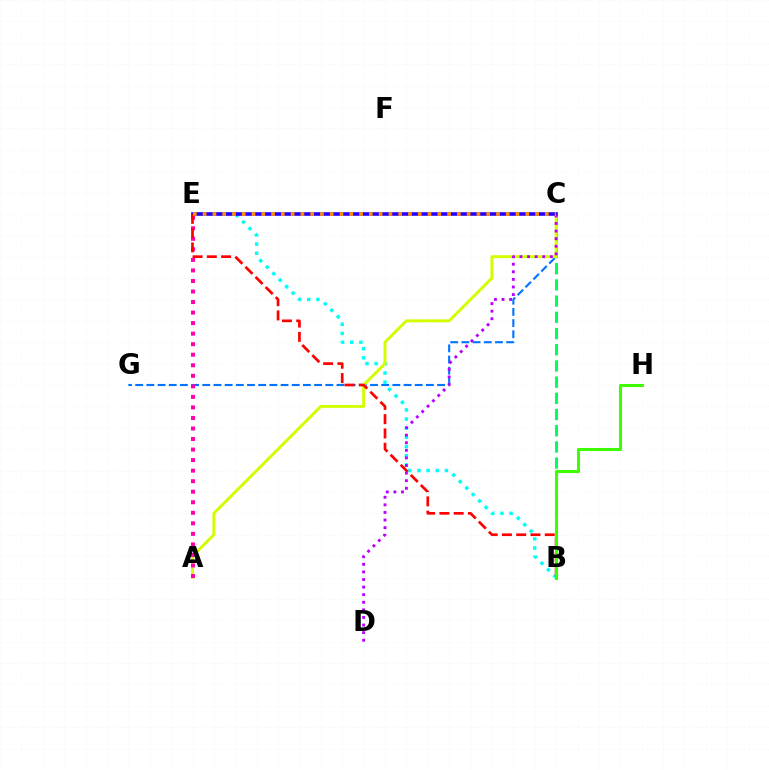{('B', 'C'): [{'color': '#00ff5c', 'line_style': 'dashed', 'thickness': 2.2}], ('C', 'G'): [{'color': '#0074ff', 'line_style': 'dashed', 'thickness': 1.52}], ('B', 'E'): [{'color': '#00fff6', 'line_style': 'dotted', 'thickness': 2.49}, {'color': '#ff0000', 'line_style': 'dashed', 'thickness': 1.94}], ('A', 'C'): [{'color': '#d1ff00', 'line_style': 'solid', 'thickness': 2.11}], ('C', 'E'): [{'color': '#2500ff', 'line_style': 'solid', 'thickness': 2.6}, {'color': '#ff9400', 'line_style': 'dotted', 'thickness': 2.66}], ('A', 'E'): [{'color': '#ff00ac', 'line_style': 'dotted', 'thickness': 2.86}], ('C', 'D'): [{'color': '#b900ff', 'line_style': 'dotted', 'thickness': 2.06}], ('B', 'H'): [{'color': '#3dff00', 'line_style': 'solid', 'thickness': 2.21}]}